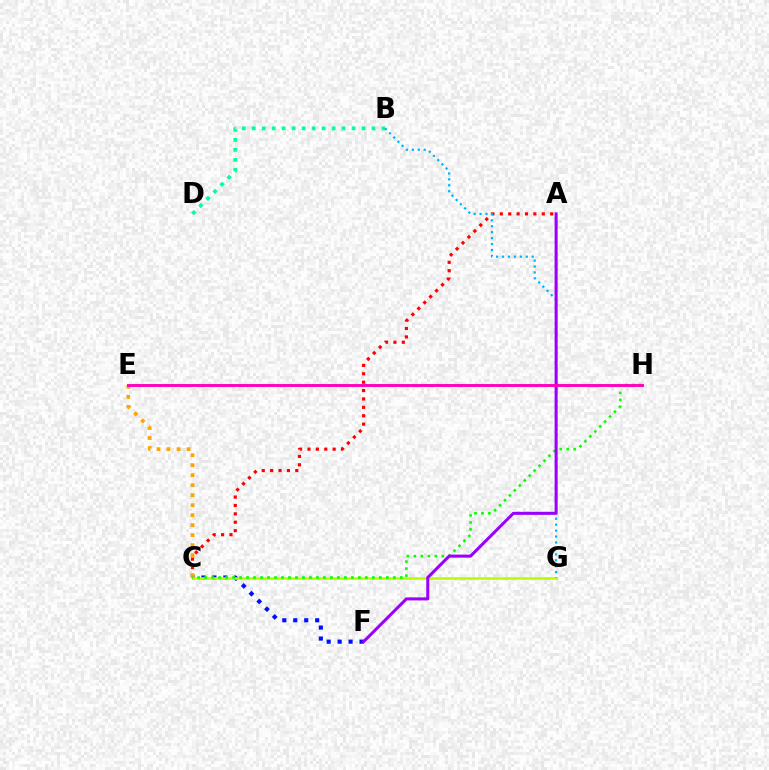{('B', 'D'): [{'color': '#00ff9d', 'line_style': 'dotted', 'thickness': 2.71}], ('C', 'F'): [{'color': '#0010ff', 'line_style': 'dotted', 'thickness': 2.98}], ('A', 'C'): [{'color': '#ff0000', 'line_style': 'dotted', 'thickness': 2.28}], ('C', 'G'): [{'color': '#b3ff00', 'line_style': 'solid', 'thickness': 1.82}], ('B', 'G'): [{'color': '#00b5ff', 'line_style': 'dotted', 'thickness': 1.61}], ('C', 'E'): [{'color': '#ffa500', 'line_style': 'dotted', 'thickness': 2.72}], ('C', 'H'): [{'color': '#08ff00', 'line_style': 'dotted', 'thickness': 1.9}], ('A', 'F'): [{'color': '#9b00ff', 'line_style': 'solid', 'thickness': 2.19}], ('E', 'H'): [{'color': '#ff00bd', 'line_style': 'solid', 'thickness': 2.09}]}